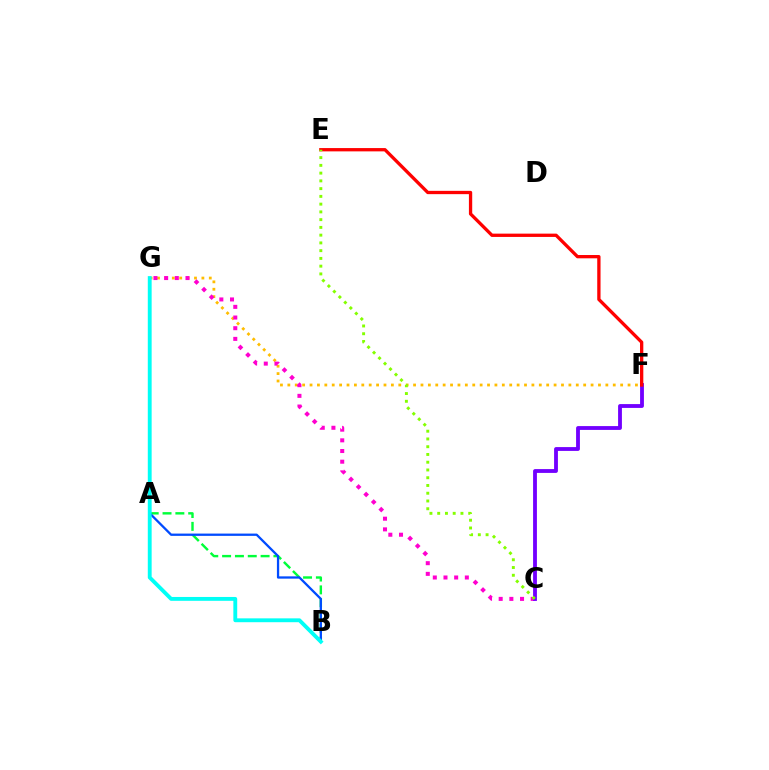{('A', 'B'): [{'color': '#00ff39', 'line_style': 'dashed', 'thickness': 1.74}, {'color': '#004bff', 'line_style': 'solid', 'thickness': 1.65}], ('F', 'G'): [{'color': '#ffbd00', 'line_style': 'dotted', 'thickness': 2.01}], ('C', 'G'): [{'color': '#ff00cf', 'line_style': 'dotted', 'thickness': 2.9}], ('C', 'F'): [{'color': '#7200ff', 'line_style': 'solid', 'thickness': 2.75}], ('E', 'F'): [{'color': '#ff0000', 'line_style': 'solid', 'thickness': 2.38}], ('B', 'G'): [{'color': '#00fff6', 'line_style': 'solid', 'thickness': 2.78}], ('C', 'E'): [{'color': '#84ff00', 'line_style': 'dotted', 'thickness': 2.11}]}